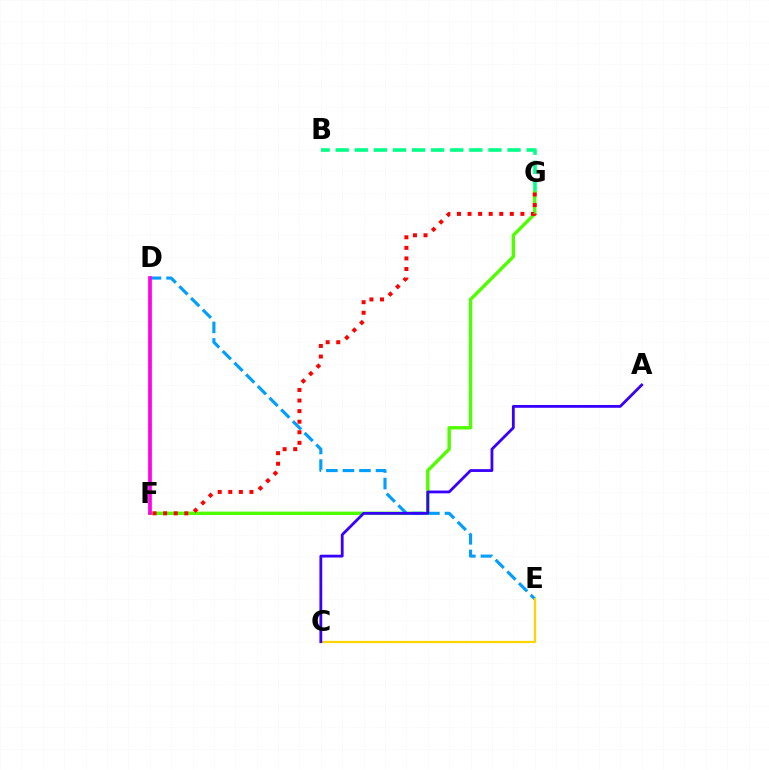{('B', 'G'): [{'color': '#00ff86', 'line_style': 'dashed', 'thickness': 2.59}], ('F', 'G'): [{'color': '#4fff00', 'line_style': 'solid', 'thickness': 2.44}, {'color': '#ff0000', 'line_style': 'dotted', 'thickness': 2.87}], ('D', 'E'): [{'color': '#009eff', 'line_style': 'dashed', 'thickness': 2.25}], ('C', 'E'): [{'color': '#ffd500', 'line_style': 'solid', 'thickness': 1.62}], ('D', 'F'): [{'color': '#ff00ed', 'line_style': 'solid', 'thickness': 2.67}], ('A', 'C'): [{'color': '#3700ff', 'line_style': 'solid', 'thickness': 2.02}]}